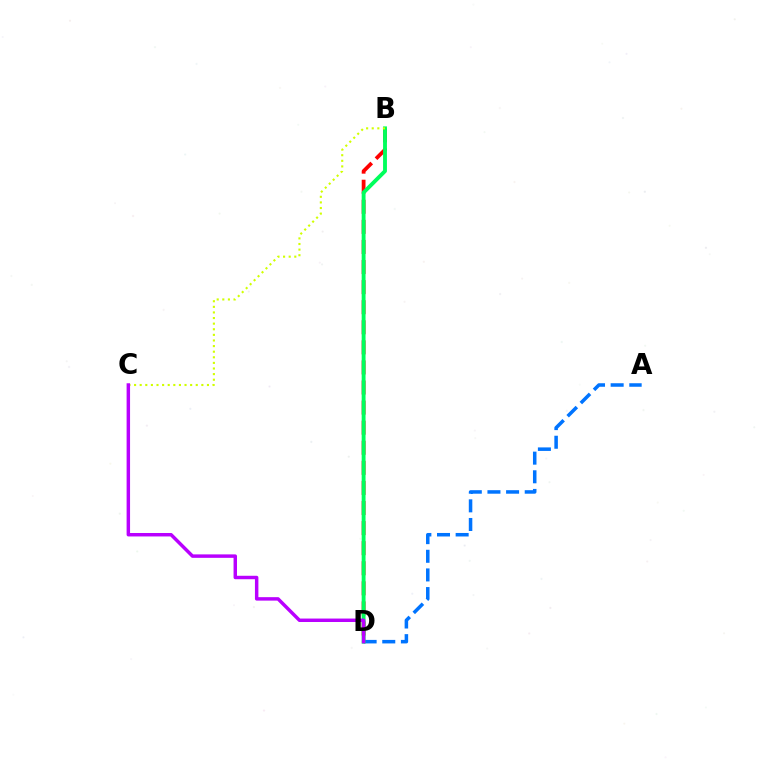{('A', 'D'): [{'color': '#0074ff', 'line_style': 'dashed', 'thickness': 2.53}], ('B', 'D'): [{'color': '#ff0000', 'line_style': 'dashed', 'thickness': 2.73}, {'color': '#00ff5c', 'line_style': 'solid', 'thickness': 2.78}], ('B', 'C'): [{'color': '#d1ff00', 'line_style': 'dotted', 'thickness': 1.52}], ('C', 'D'): [{'color': '#b900ff', 'line_style': 'solid', 'thickness': 2.49}]}